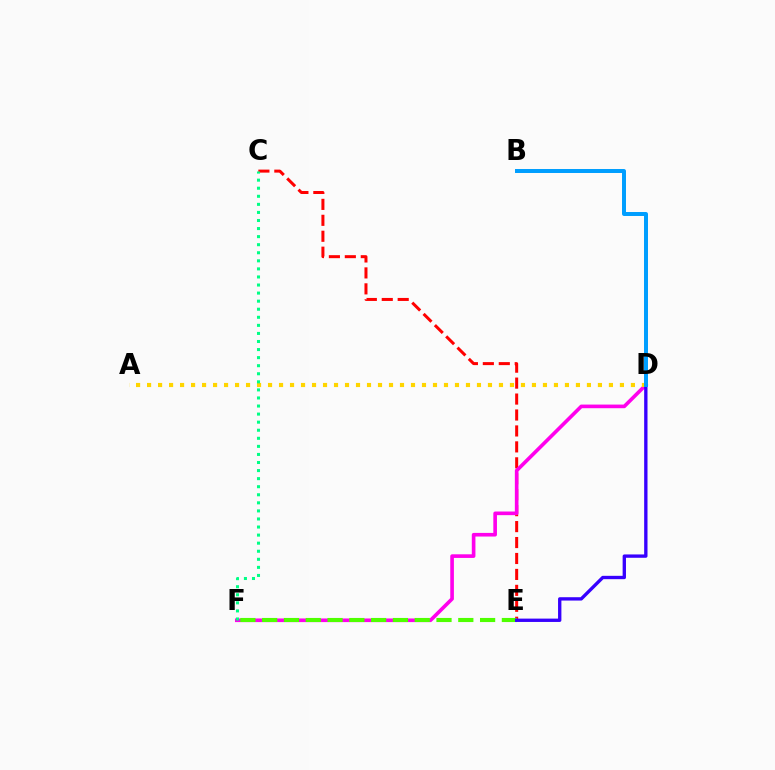{('C', 'E'): [{'color': '#ff0000', 'line_style': 'dashed', 'thickness': 2.17}], ('D', 'F'): [{'color': '#ff00ed', 'line_style': 'solid', 'thickness': 2.62}], ('A', 'D'): [{'color': '#ffd500', 'line_style': 'dotted', 'thickness': 2.99}], ('E', 'F'): [{'color': '#4fff00', 'line_style': 'dashed', 'thickness': 2.96}], ('D', 'E'): [{'color': '#3700ff', 'line_style': 'solid', 'thickness': 2.41}], ('C', 'F'): [{'color': '#00ff86', 'line_style': 'dotted', 'thickness': 2.19}], ('B', 'D'): [{'color': '#009eff', 'line_style': 'solid', 'thickness': 2.86}]}